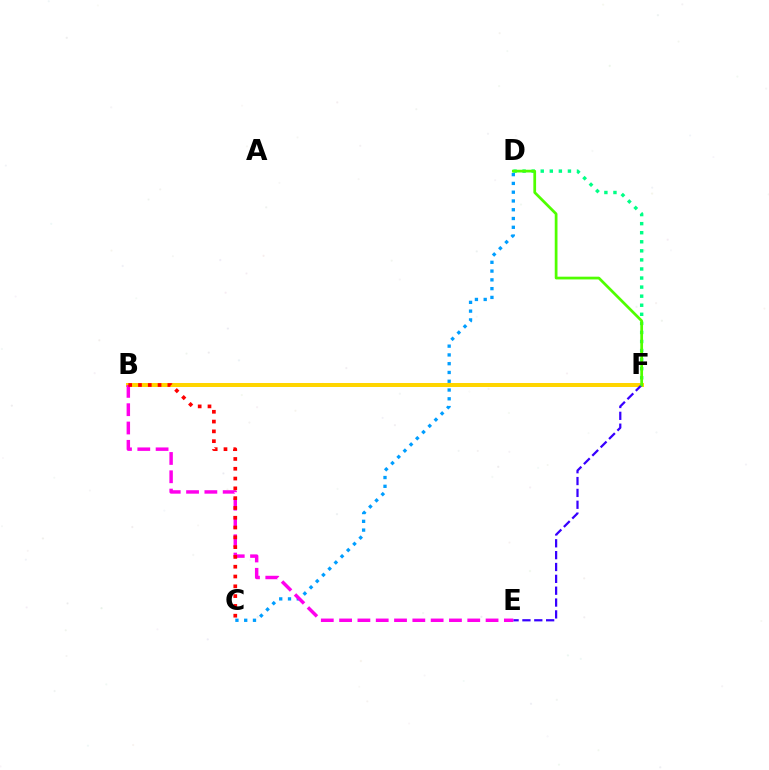{('C', 'D'): [{'color': '#009eff', 'line_style': 'dotted', 'thickness': 2.38}], ('B', 'F'): [{'color': '#ffd500', 'line_style': 'solid', 'thickness': 2.87}], ('D', 'F'): [{'color': '#00ff86', 'line_style': 'dotted', 'thickness': 2.46}, {'color': '#4fff00', 'line_style': 'solid', 'thickness': 1.97}], ('E', 'F'): [{'color': '#3700ff', 'line_style': 'dashed', 'thickness': 1.61}], ('B', 'E'): [{'color': '#ff00ed', 'line_style': 'dashed', 'thickness': 2.49}], ('B', 'C'): [{'color': '#ff0000', 'line_style': 'dotted', 'thickness': 2.66}]}